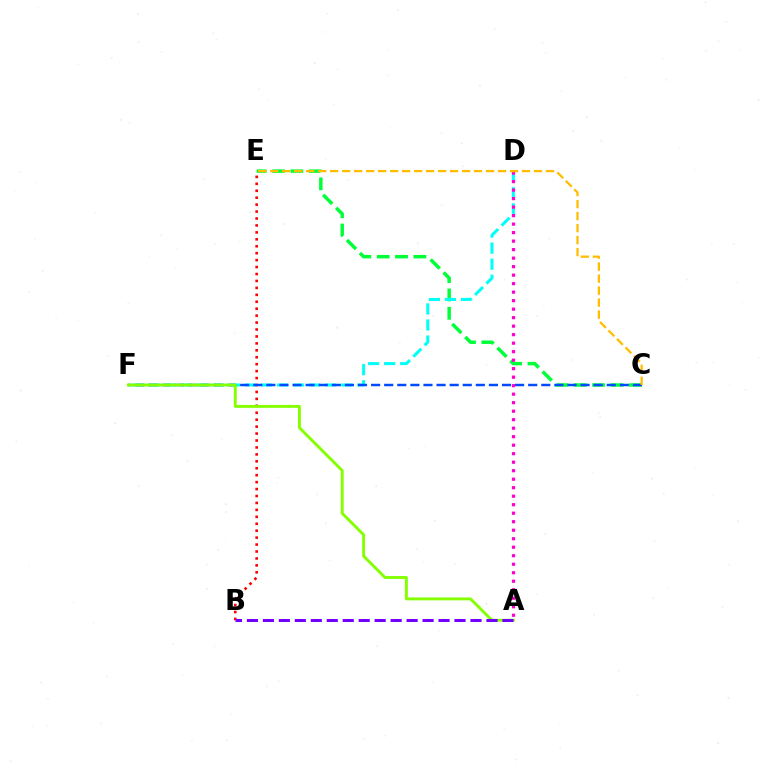{('B', 'E'): [{'color': '#ff0000', 'line_style': 'dotted', 'thickness': 1.88}], ('C', 'E'): [{'color': '#00ff39', 'line_style': 'dashed', 'thickness': 2.49}, {'color': '#ffbd00', 'line_style': 'dashed', 'thickness': 1.63}], ('D', 'F'): [{'color': '#00fff6', 'line_style': 'dashed', 'thickness': 2.18}], ('C', 'F'): [{'color': '#004bff', 'line_style': 'dashed', 'thickness': 1.78}], ('A', 'F'): [{'color': '#84ff00', 'line_style': 'solid', 'thickness': 2.09}], ('A', 'B'): [{'color': '#7200ff', 'line_style': 'dashed', 'thickness': 2.17}], ('A', 'D'): [{'color': '#ff00cf', 'line_style': 'dotted', 'thickness': 2.31}]}